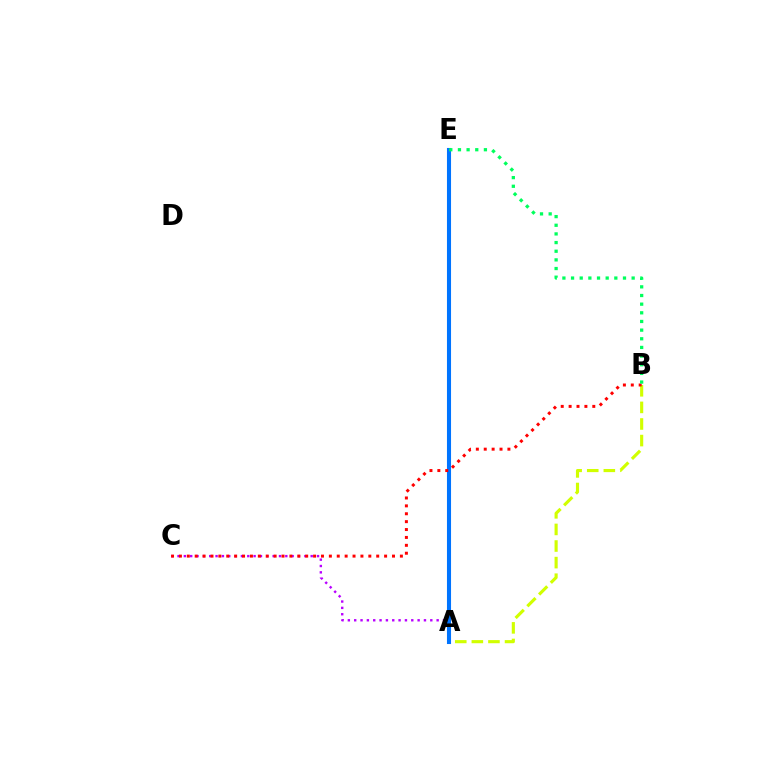{('A', 'C'): [{'color': '#b900ff', 'line_style': 'dotted', 'thickness': 1.72}], ('A', 'B'): [{'color': '#d1ff00', 'line_style': 'dashed', 'thickness': 2.25}], ('A', 'E'): [{'color': '#0074ff', 'line_style': 'solid', 'thickness': 2.94}], ('B', 'C'): [{'color': '#ff0000', 'line_style': 'dotted', 'thickness': 2.14}], ('B', 'E'): [{'color': '#00ff5c', 'line_style': 'dotted', 'thickness': 2.35}]}